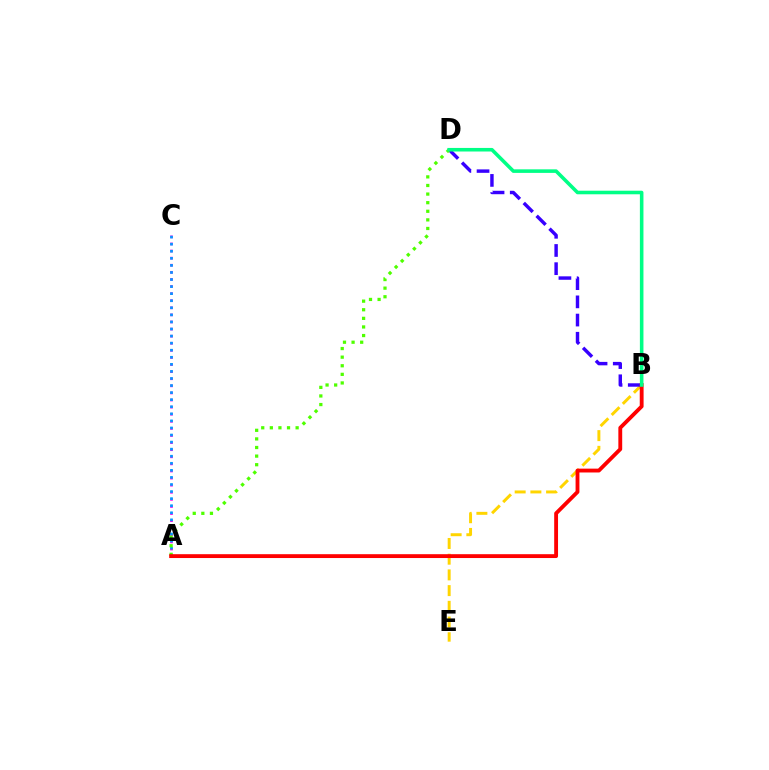{('B', 'E'): [{'color': '#ffd500', 'line_style': 'dashed', 'thickness': 2.13}], ('A', 'C'): [{'color': '#ff00ed', 'line_style': 'dotted', 'thickness': 1.93}, {'color': '#009eff', 'line_style': 'dotted', 'thickness': 1.92}], ('B', 'D'): [{'color': '#3700ff', 'line_style': 'dashed', 'thickness': 2.47}, {'color': '#00ff86', 'line_style': 'solid', 'thickness': 2.57}], ('A', 'D'): [{'color': '#4fff00', 'line_style': 'dotted', 'thickness': 2.34}], ('A', 'B'): [{'color': '#ff0000', 'line_style': 'solid', 'thickness': 2.77}]}